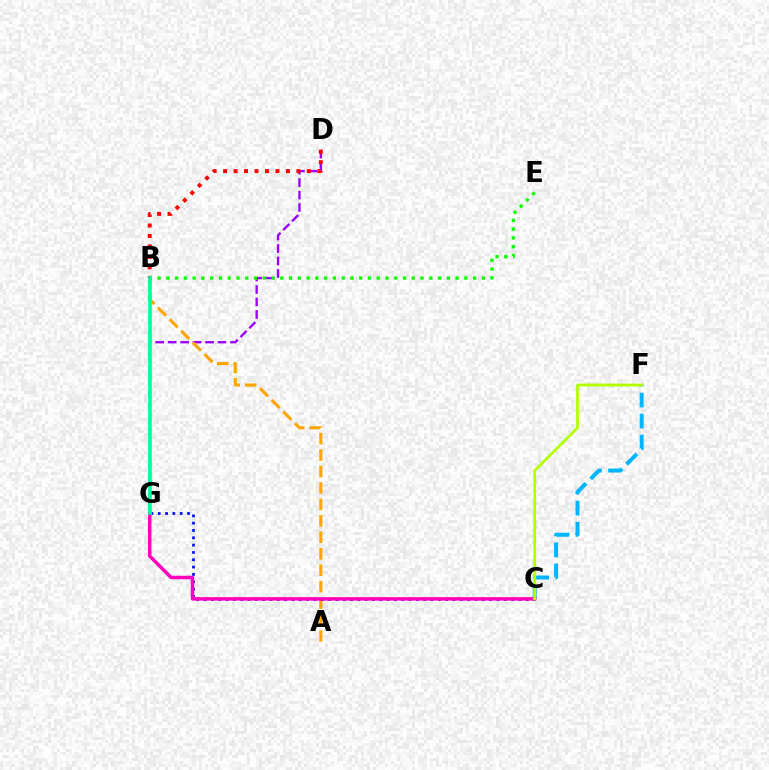{('D', 'G'): [{'color': '#9b00ff', 'line_style': 'dashed', 'thickness': 1.69}], ('C', 'F'): [{'color': '#00b5ff', 'line_style': 'dashed', 'thickness': 2.86}, {'color': '#b3ff00', 'line_style': 'solid', 'thickness': 2.04}], ('B', 'D'): [{'color': '#ff0000', 'line_style': 'dotted', 'thickness': 2.84}], ('A', 'B'): [{'color': '#ffa500', 'line_style': 'dashed', 'thickness': 2.24}], ('C', 'G'): [{'color': '#0010ff', 'line_style': 'dotted', 'thickness': 1.99}, {'color': '#ff00bd', 'line_style': 'solid', 'thickness': 2.5}], ('B', 'E'): [{'color': '#08ff00', 'line_style': 'dotted', 'thickness': 2.38}], ('B', 'G'): [{'color': '#00ff9d', 'line_style': 'solid', 'thickness': 2.61}]}